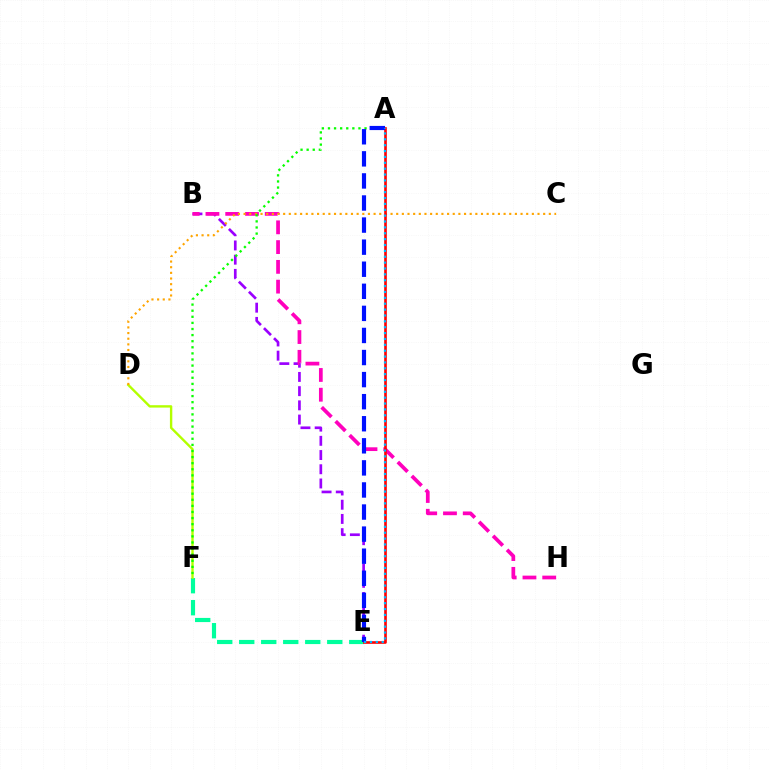{('B', 'E'): [{'color': '#9b00ff', 'line_style': 'dashed', 'thickness': 1.93}], ('E', 'F'): [{'color': '#00ff9d', 'line_style': 'dashed', 'thickness': 2.99}], ('D', 'F'): [{'color': '#b3ff00', 'line_style': 'solid', 'thickness': 1.72}], ('B', 'H'): [{'color': '#ff00bd', 'line_style': 'dashed', 'thickness': 2.68}], ('C', 'D'): [{'color': '#ffa500', 'line_style': 'dotted', 'thickness': 1.54}], ('A', 'F'): [{'color': '#08ff00', 'line_style': 'dotted', 'thickness': 1.66}], ('A', 'E'): [{'color': '#ff0000', 'line_style': 'solid', 'thickness': 1.9}, {'color': '#0010ff', 'line_style': 'dashed', 'thickness': 3.0}, {'color': '#00b5ff', 'line_style': 'dotted', 'thickness': 1.6}]}